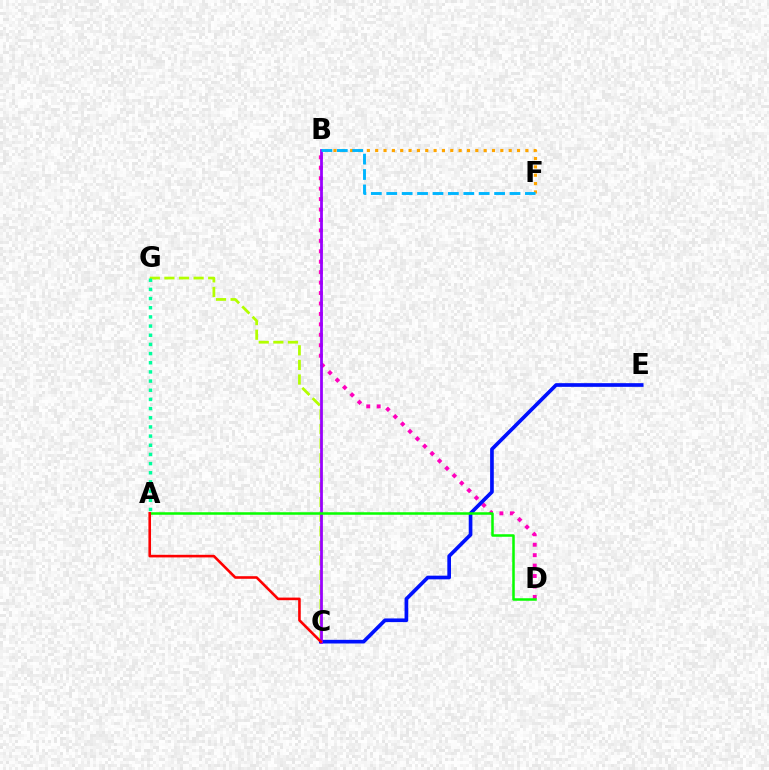{('B', 'D'): [{'color': '#ff00bd', 'line_style': 'dotted', 'thickness': 2.84}], ('C', 'E'): [{'color': '#0010ff', 'line_style': 'solid', 'thickness': 2.64}], ('B', 'F'): [{'color': '#ffa500', 'line_style': 'dotted', 'thickness': 2.27}, {'color': '#00b5ff', 'line_style': 'dashed', 'thickness': 2.09}], ('C', 'G'): [{'color': '#b3ff00', 'line_style': 'dashed', 'thickness': 1.98}], ('B', 'C'): [{'color': '#9b00ff', 'line_style': 'solid', 'thickness': 1.99}], ('A', 'G'): [{'color': '#00ff9d', 'line_style': 'dotted', 'thickness': 2.49}], ('A', 'D'): [{'color': '#08ff00', 'line_style': 'solid', 'thickness': 1.82}], ('A', 'C'): [{'color': '#ff0000', 'line_style': 'solid', 'thickness': 1.87}]}